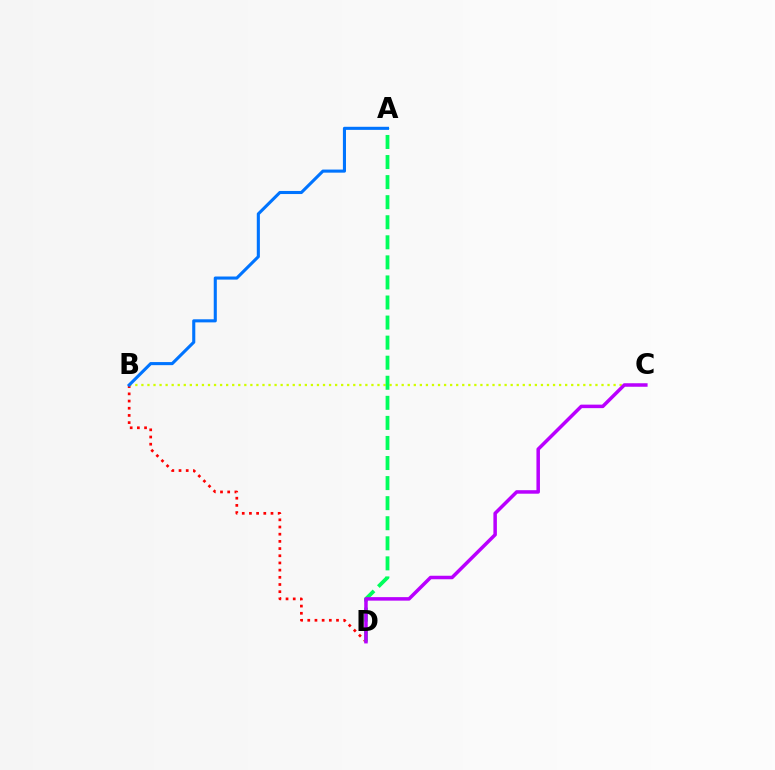{('B', 'C'): [{'color': '#d1ff00', 'line_style': 'dotted', 'thickness': 1.64}], ('B', 'D'): [{'color': '#ff0000', 'line_style': 'dotted', 'thickness': 1.95}], ('A', 'D'): [{'color': '#00ff5c', 'line_style': 'dashed', 'thickness': 2.73}], ('C', 'D'): [{'color': '#b900ff', 'line_style': 'solid', 'thickness': 2.53}], ('A', 'B'): [{'color': '#0074ff', 'line_style': 'solid', 'thickness': 2.22}]}